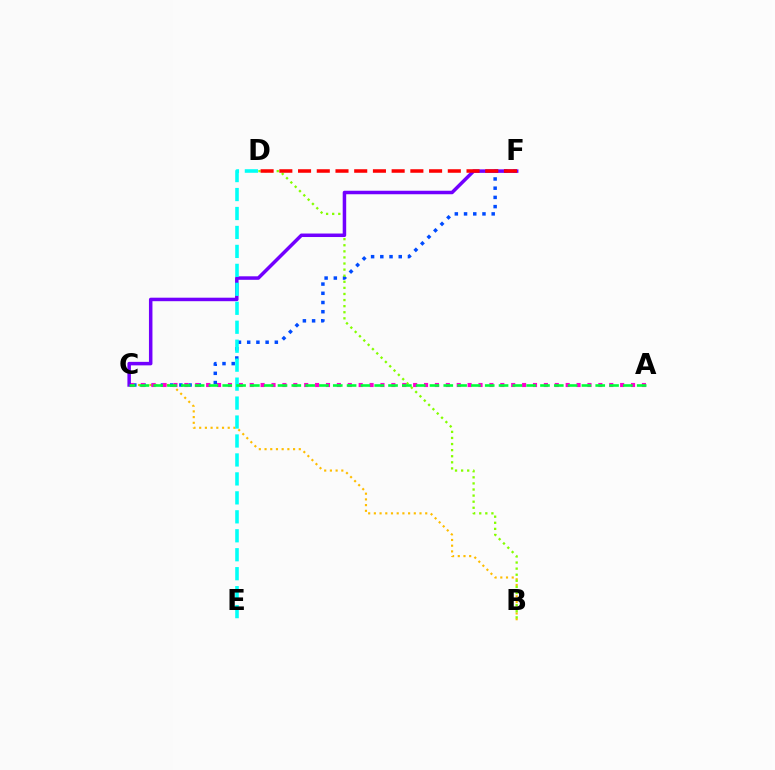{('B', 'C'): [{'color': '#ffbd00', 'line_style': 'dotted', 'thickness': 1.55}], ('C', 'F'): [{'color': '#004bff', 'line_style': 'dotted', 'thickness': 2.5}, {'color': '#7200ff', 'line_style': 'solid', 'thickness': 2.52}], ('B', 'D'): [{'color': '#84ff00', 'line_style': 'dotted', 'thickness': 1.65}], ('A', 'C'): [{'color': '#ff00cf', 'line_style': 'dotted', 'thickness': 2.96}, {'color': '#00ff39', 'line_style': 'dashed', 'thickness': 1.88}], ('D', 'F'): [{'color': '#ff0000', 'line_style': 'dashed', 'thickness': 2.54}], ('D', 'E'): [{'color': '#00fff6', 'line_style': 'dashed', 'thickness': 2.58}]}